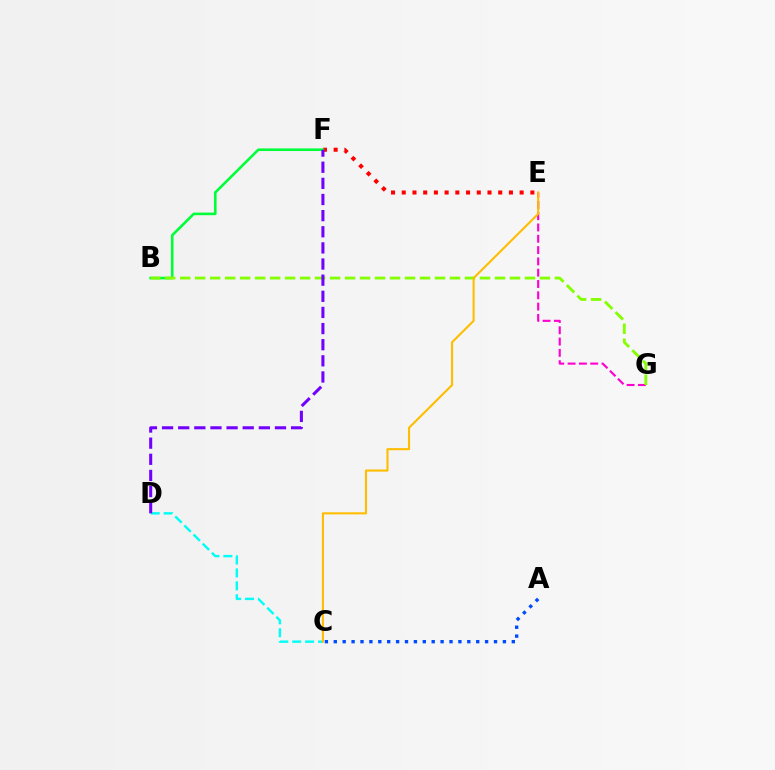{('E', 'G'): [{'color': '#ff00cf', 'line_style': 'dashed', 'thickness': 1.54}], ('E', 'F'): [{'color': '#ff0000', 'line_style': 'dotted', 'thickness': 2.91}], ('B', 'F'): [{'color': '#00ff39', 'line_style': 'solid', 'thickness': 1.88}], ('C', 'D'): [{'color': '#00fff6', 'line_style': 'dashed', 'thickness': 1.75}], ('B', 'G'): [{'color': '#84ff00', 'line_style': 'dashed', 'thickness': 2.04}], ('A', 'C'): [{'color': '#004bff', 'line_style': 'dotted', 'thickness': 2.42}], ('D', 'F'): [{'color': '#7200ff', 'line_style': 'dashed', 'thickness': 2.19}], ('C', 'E'): [{'color': '#ffbd00', 'line_style': 'solid', 'thickness': 1.51}]}